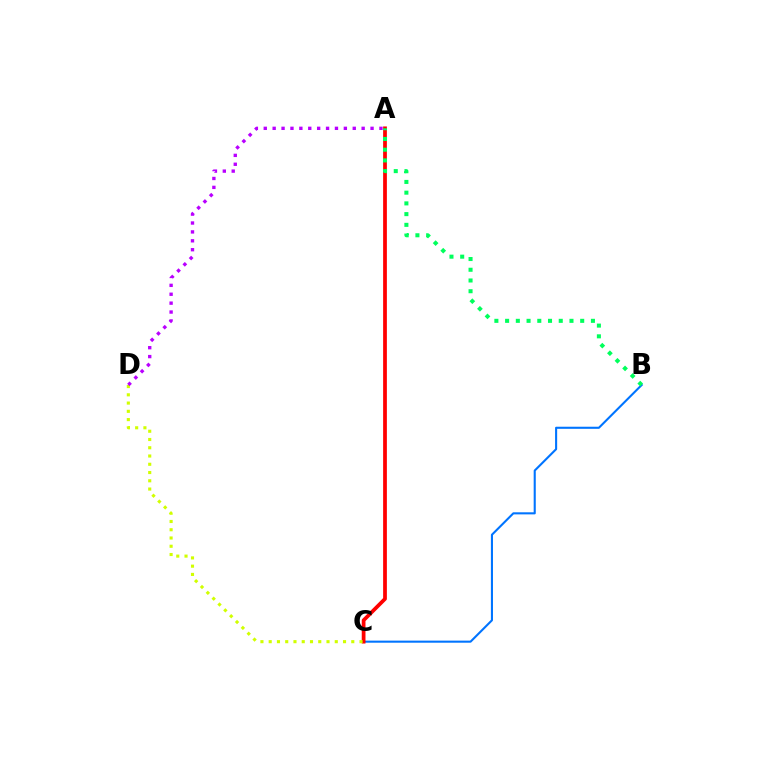{('B', 'C'): [{'color': '#0074ff', 'line_style': 'solid', 'thickness': 1.51}], ('A', 'C'): [{'color': '#ff0000', 'line_style': 'solid', 'thickness': 2.7}], ('A', 'B'): [{'color': '#00ff5c', 'line_style': 'dotted', 'thickness': 2.91}], ('C', 'D'): [{'color': '#d1ff00', 'line_style': 'dotted', 'thickness': 2.24}], ('A', 'D'): [{'color': '#b900ff', 'line_style': 'dotted', 'thickness': 2.42}]}